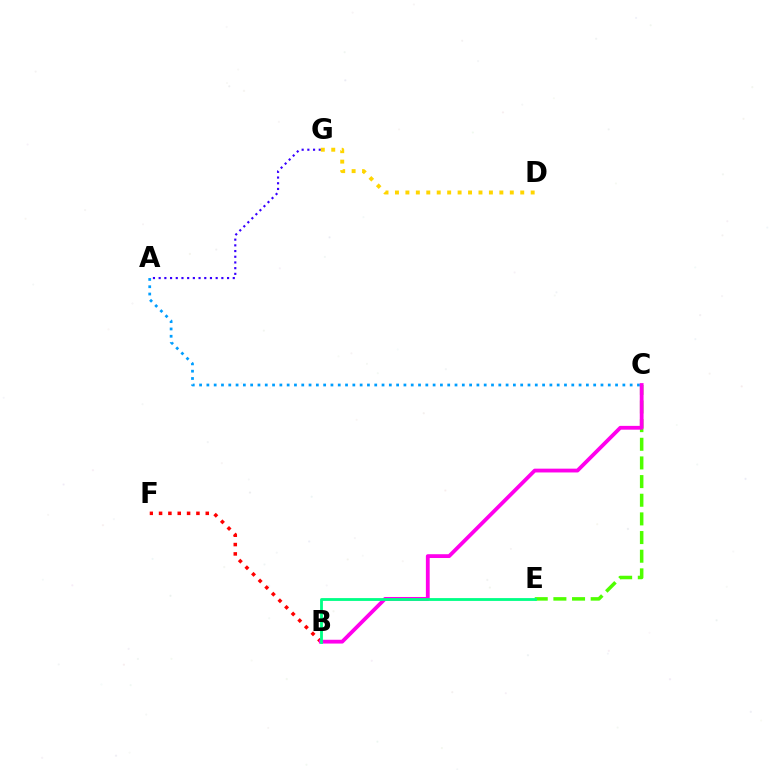{('B', 'F'): [{'color': '#ff0000', 'line_style': 'dotted', 'thickness': 2.54}], ('C', 'E'): [{'color': '#4fff00', 'line_style': 'dashed', 'thickness': 2.53}], ('A', 'C'): [{'color': '#009eff', 'line_style': 'dotted', 'thickness': 1.98}], ('A', 'G'): [{'color': '#3700ff', 'line_style': 'dotted', 'thickness': 1.55}], ('D', 'G'): [{'color': '#ffd500', 'line_style': 'dotted', 'thickness': 2.84}], ('B', 'C'): [{'color': '#ff00ed', 'line_style': 'solid', 'thickness': 2.74}], ('B', 'E'): [{'color': '#00ff86', 'line_style': 'solid', 'thickness': 2.03}]}